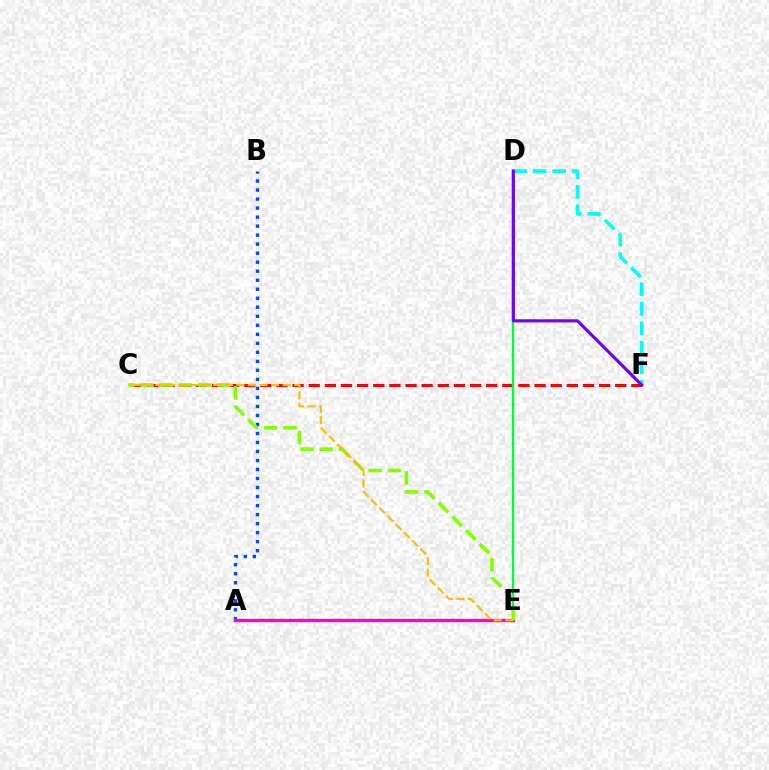{('C', 'F'): [{'color': '#ff0000', 'line_style': 'dashed', 'thickness': 2.19}], ('D', 'E'): [{'color': '#00ff39', 'line_style': 'solid', 'thickness': 1.71}], ('A', 'B'): [{'color': '#004bff', 'line_style': 'dotted', 'thickness': 2.45}], ('D', 'F'): [{'color': '#00fff6', 'line_style': 'dashed', 'thickness': 2.65}, {'color': '#7200ff', 'line_style': 'solid', 'thickness': 2.26}], ('A', 'E'): [{'color': '#ff00cf', 'line_style': 'solid', 'thickness': 2.39}], ('C', 'E'): [{'color': '#84ff00', 'line_style': 'dashed', 'thickness': 2.62}, {'color': '#ffbd00', 'line_style': 'dashed', 'thickness': 1.57}]}